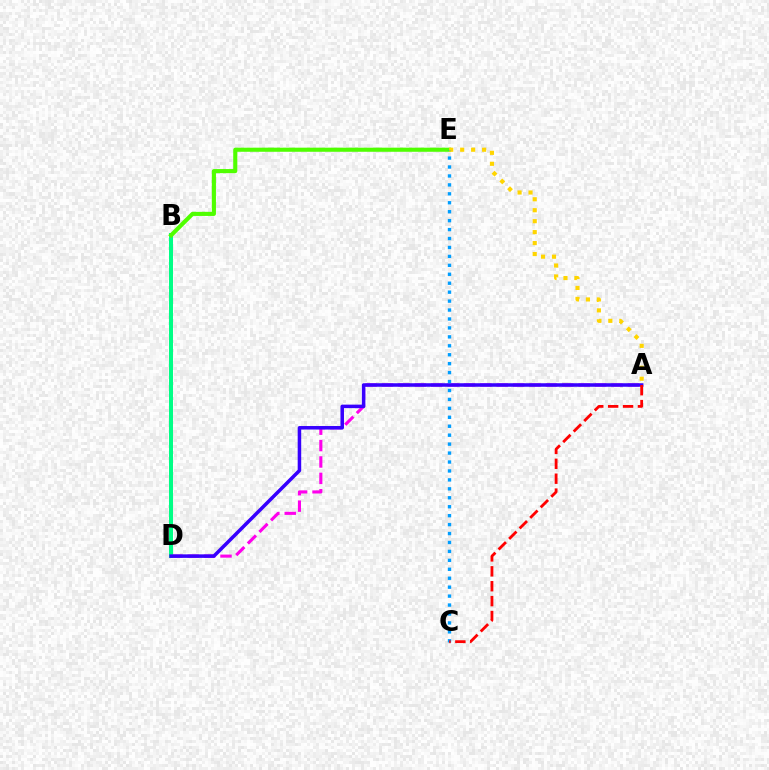{('A', 'D'): [{'color': '#ff00ed', 'line_style': 'dashed', 'thickness': 2.23}, {'color': '#3700ff', 'line_style': 'solid', 'thickness': 2.53}], ('B', 'D'): [{'color': '#00ff86', 'line_style': 'solid', 'thickness': 2.87}], ('B', 'E'): [{'color': '#4fff00', 'line_style': 'solid', 'thickness': 2.96}], ('A', 'E'): [{'color': '#ffd500', 'line_style': 'dotted', 'thickness': 2.98}], ('C', 'E'): [{'color': '#009eff', 'line_style': 'dotted', 'thickness': 2.43}], ('A', 'C'): [{'color': '#ff0000', 'line_style': 'dashed', 'thickness': 2.02}]}